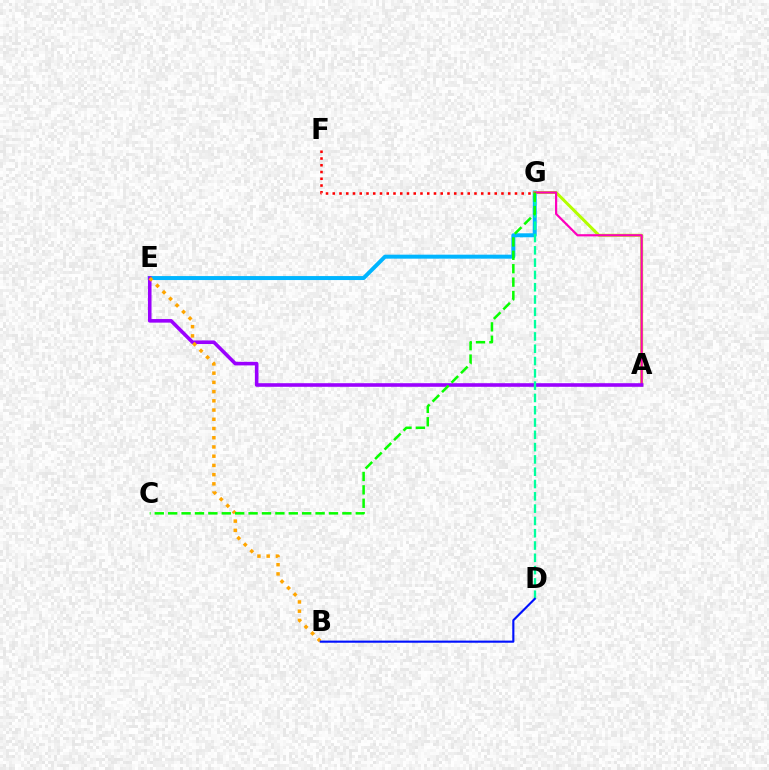{('E', 'G'): [{'color': '#00b5ff', 'line_style': 'solid', 'thickness': 2.87}], ('A', 'G'): [{'color': '#b3ff00', 'line_style': 'solid', 'thickness': 2.17}, {'color': '#ff00bd', 'line_style': 'solid', 'thickness': 1.58}], ('A', 'E'): [{'color': '#9b00ff', 'line_style': 'solid', 'thickness': 2.59}], ('D', 'G'): [{'color': '#00ff9d', 'line_style': 'dashed', 'thickness': 1.67}], ('B', 'E'): [{'color': '#ffa500', 'line_style': 'dotted', 'thickness': 2.51}], ('F', 'G'): [{'color': '#ff0000', 'line_style': 'dotted', 'thickness': 1.83}], ('C', 'G'): [{'color': '#08ff00', 'line_style': 'dashed', 'thickness': 1.82}], ('B', 'D'): [{'color': '#0010ff', 'line_style': 'solid', 'thickness': 1.53}]}